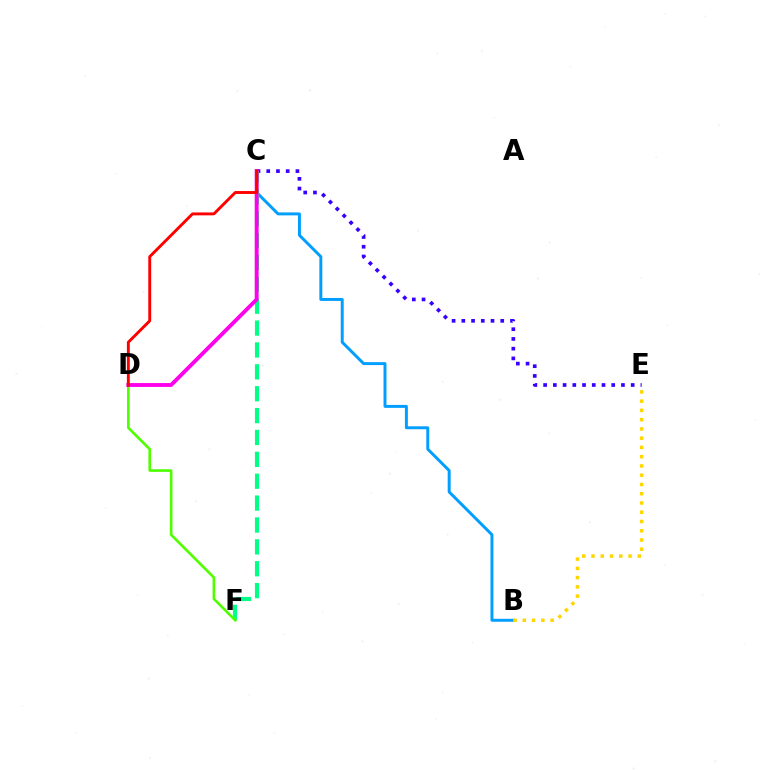{('B', 'C'): [{'color': '#009eff', 'line_style': 'solid', 'thickness': 2.12}], ('C', 'E'): [{'color': '#3700ff', 'line_style': 'dotted', 'thickness': 2.64}], ('B', 'E'): [{'color': '#ffd500', 'line_style': 'dotted', 'thickness': 2.51}], ('C', 'F'): [{'color': '#00ff86', 'line_style': 'dashed', 'thickness': 2.97}], ('D', 'F'): [{'color': '#4fff00', 'line_style': 'solid', 'thickness': 1.89}], ('C', 'D'): [{'color': '#ff00ed', 'line_style': 'solid', 'thickness': 2.8}, {'color': '#ff0000', 'line_style': 'solid', 'thickness': 2.09}]}